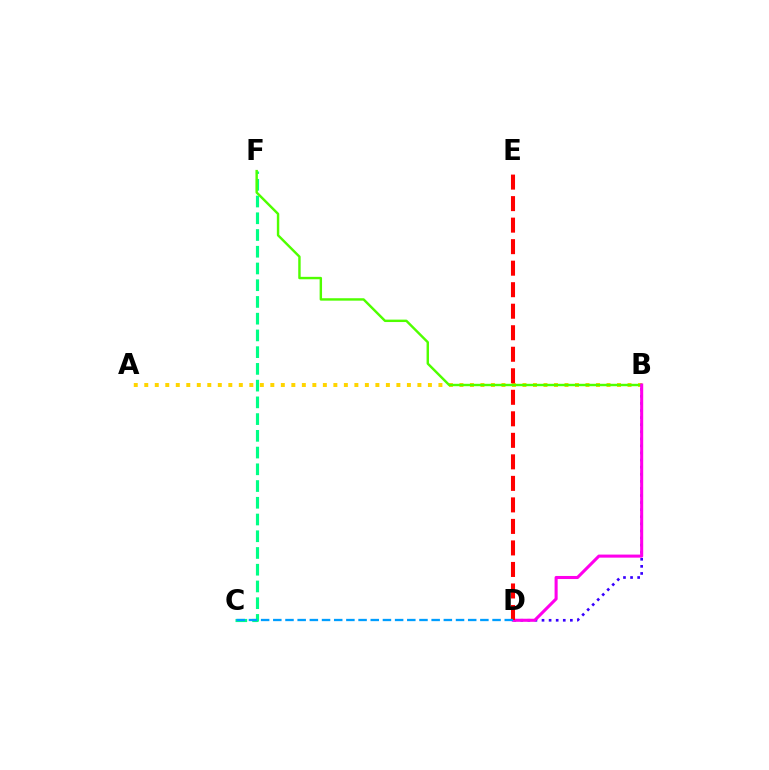{('C', 'F'): [{'color': '#00ff86', 'line_style': 'dashed', 'thickness': 2.27}], ('A', 'B'): [{'color': '#ffd500', 'line_style': 'dotted', 'thickness': 2.85}], ('B', 'D'): [{'color': '#3700ff', 'line_style': 'dotted', 'thickness': 1.92}, {'color': '#ff00ed', 'line_style': 'solid', 'thickness': 2.21}], ('B', 'F'): [{'color': '#4fff00', 'line_style': 'solid', 'thickness': 1.74}], ('D', 'E'): [{'color': '#ff0000', 'line_style': 'dashed', 'thickness': 2.92}], ('C', 'D'): [{'color': '#009eff', 'line_style': 'dashed', 'thickness': 1.65}]}